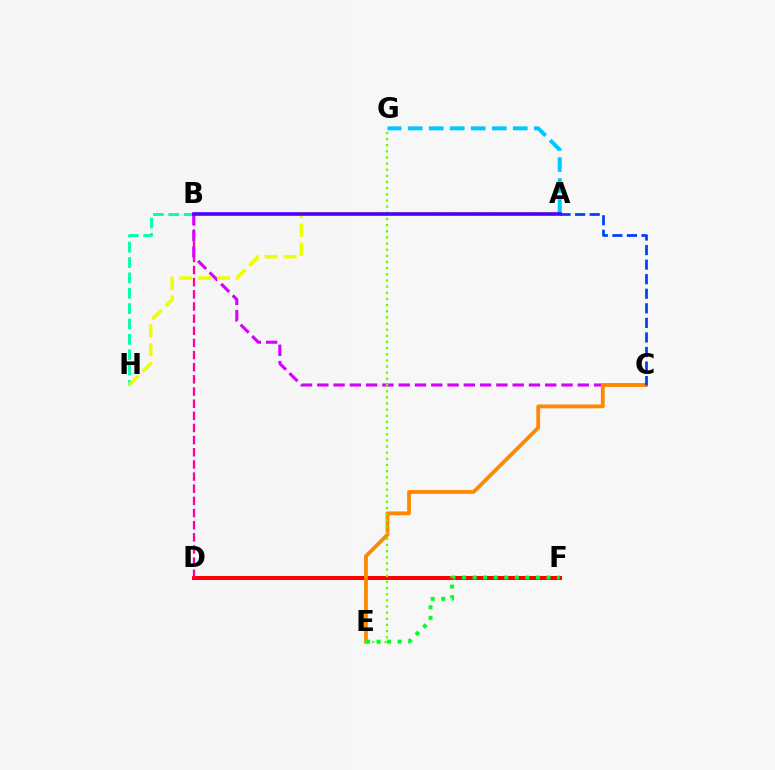{('D', 'F'): [{'color': '#ff0000', 'line_style': 'solid', 'thickness': 2.88}], ('B', 'D'): [{'color': '#ff00a0', 'line_style': 'dashed', 'thickness': 1.65}], ('B', 'H'): [{'color': '#00ffaf', 'line_style': 'dashed', 'thickness': 2.09}], ('B', 'C'): [{'color': '#d600ff', 'line_style': 'dashed', 'thickness': 2.21}], ('C', 'E'): [{'color': '#ff8800', 'line_style': 'solid', 'thickness': 2.73}], ('A', 'G'): [{'color': '#00c7ff', 'line_style': 'dashed', 'thickness': 2.86}], ('E', 'G'): [{'color': '#66ff00', 'line_style': 'dotted', 'thickness': 1.67}], ('A', 'C'): [{'color': '#003fff', 'line_style': 'dashed', 'thickness': 1.98}], ('A', 'H'): [{'color': '#eeff00', 'line_style': 'dashed', 'thickness': 2.56}], ('A', 'B'): [{'color': '#4f00ff', 'line_style': 'solid', 'thickness': 2.61}], ('E', 'F'): [{'color': '#00ff27', 'line_style': 'dotted', 'thickness': 2.87}]}